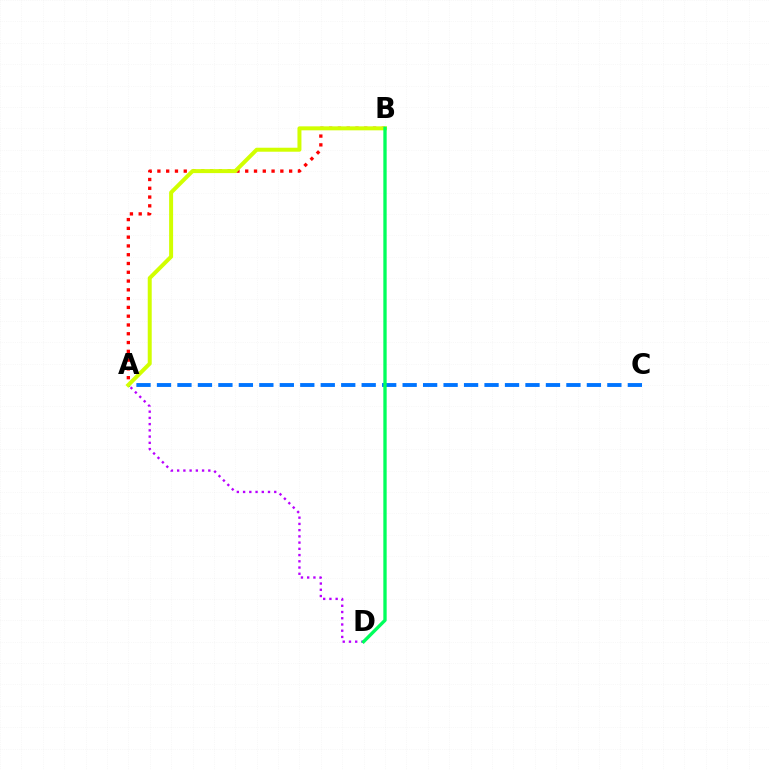{('A', 'C'): [{'color': '#0074ff', 'line_style': 'dashed', 'thickness': 2.78}], ('A', 'D'): [{'color': '#b900ff', 'line_style': 'dotted', 'thickness': 1.69}], ('A', 'B'): [{'color': '#ff0000', 'line_style': 'dotted', 'thickness': 2.39}, {'color': '#d1ff00', 'line_style': 'solid', 'thickness': 2.87}], ('B', 'D'): [{'color': '#00ff5c', 'line_style': 'solid', 'thickness': 2.4}]}